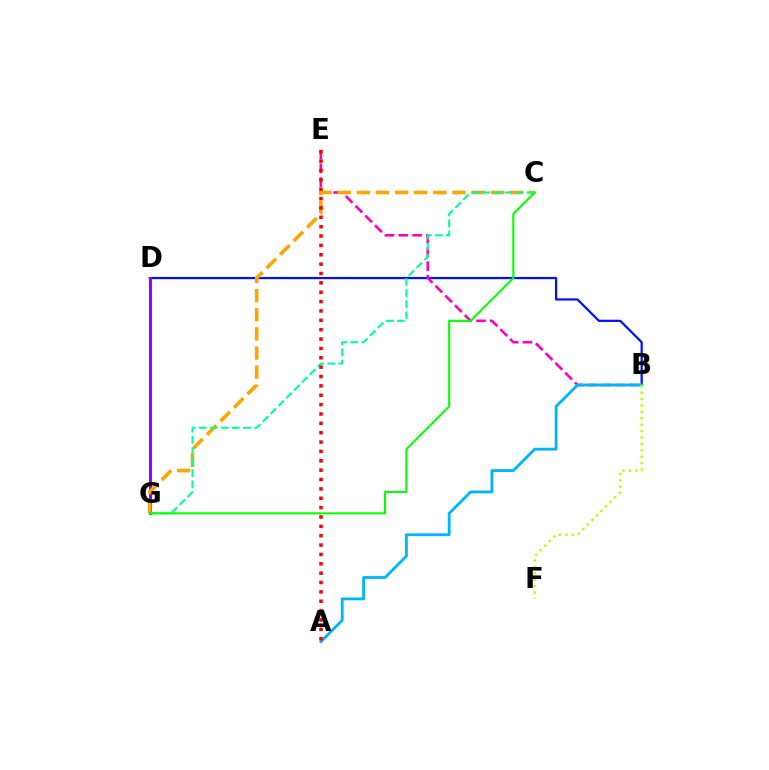{('B', 'D'): [{'color': '#0010ff', 'line_style': 'solid', 'thickness': 1.6}], ('B', 'E'): [{'color': '#ff00bd', 'line_style': 'dashed', 'thickness': 1.88}], ('D', 'G'): [{'color': '#9b00ff', 'line_style': 'solid', 'thickness': 2.14}], ('C', 'G'): [{'color': '#ffa500', 'line_style': 'dashed', 'thickness': 2.6}, {'color': '#00ff9d', 'line_style': 'dashed', 'thickness': 1.51}, {'color': '#08ff00', 'line_style': 'solid', 'thickness': 1.51}], ('A', 'B'): [{'color': '#00b5ff', 'line_style': 'solid', 'thickness': 2.03}], ('B', 'F'): [{'color': '#b3ff00', 'line_style': 'dotted', 'thickness': 1.74}], ('A', 'E'): [{'color': '#ff0000', 'line_style': 'dotted', 'thickness': 2.54}]}